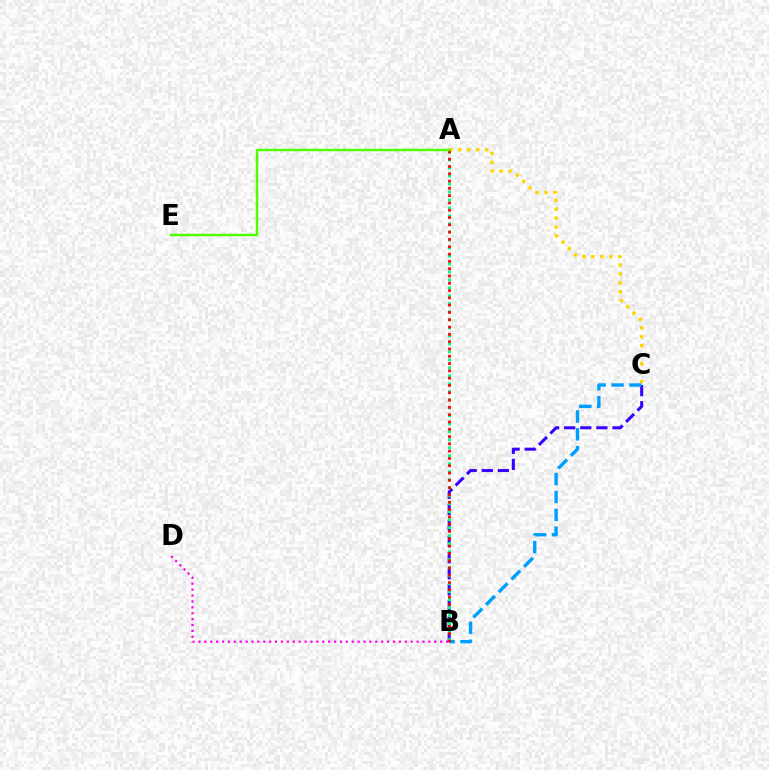{('B', 'D'): [{'color': '#ff00ed', 'line_style': 'dotted', 'thickness': 1.6}], ('B', 'C'): [{'color': '#3700ff', 'line_style': 'dashed', 'thickness': 2.19}, {'color': '#009eff', 'line_style': 'dashed', 'thickness': 2.43}], ('A', 'B'): [{'color': '#00ff86', 'line_style': 'dotted', 'thickness': 2.17}, {'color': '#ff0000', 'line_style': 'dotted', 'thickness': 1.98}], ('A', 'C'): [{'color': '#ffd500', 'line_style': 'dotted', 'thickness': 2.43}], ('A', 'E'): [{'color': '#4fff00', 'line_style': 'solid', 'thickness': 1.77}]}